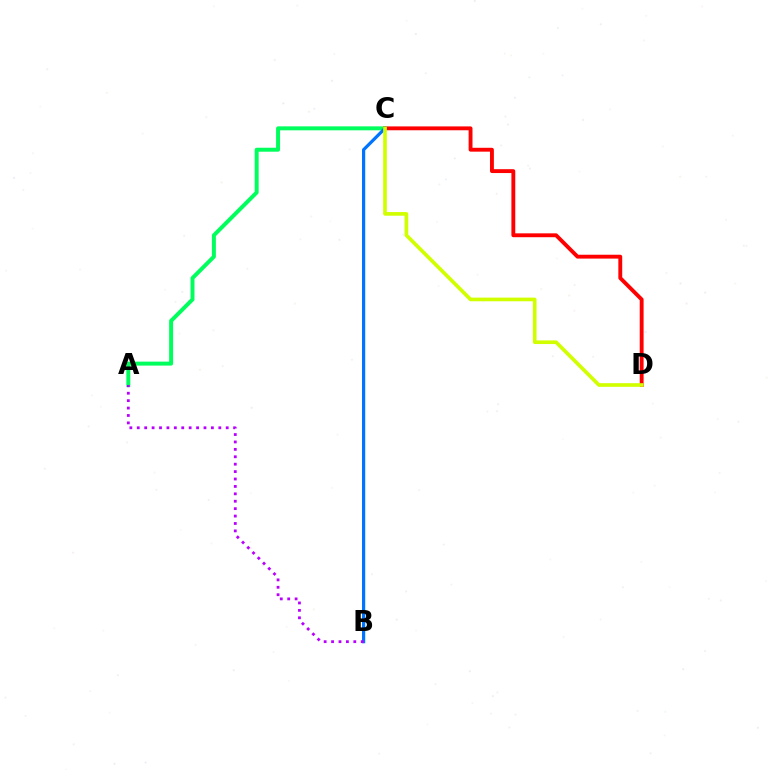{('A', 'C'): [{'color': '#00ff5c', 'line_style': 'solid', 'thickness': 2.86}], ('C', 'D'): [{'color': '#ff0000', 'line_style': 'solid', 'thickness': 2.78}, {'color': '#d1ff00', 'line_style': 'solid', 'thickness': 2.63}], ('B', 'C'): [{'color': '#0074ff', 'line_style': 'solid', 'thickness': 2.31}], ('A', 'B'): [{'color': '#b900ff', 'line_style': 'dotted', 'thickness': 2.01}]}